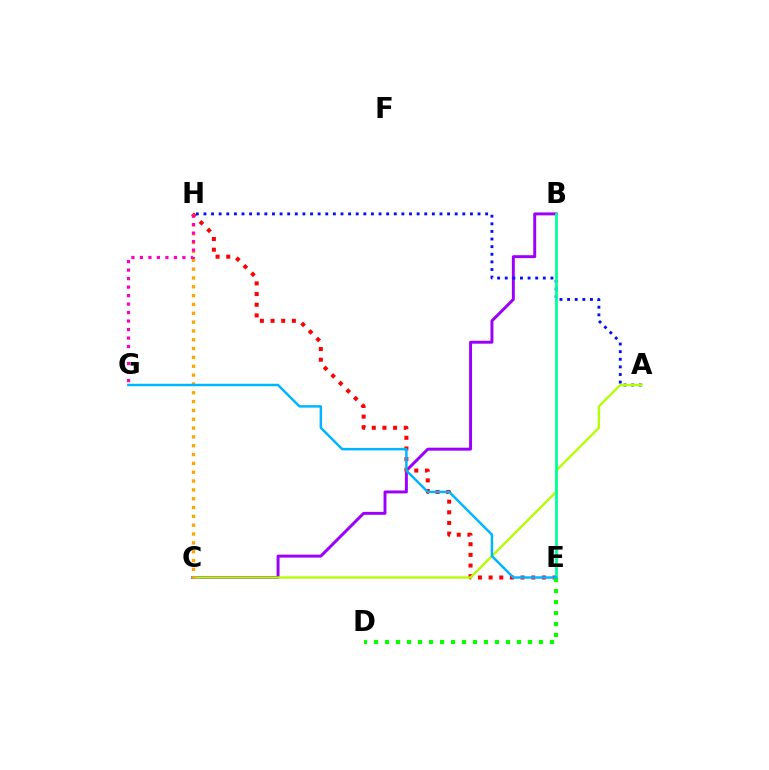{('B', 'C'): [{'color': '#9b00ff', 'line_style': 'solid', 'thickness': 2.12}], ('E', 'H'): [{'color': '#ff0000', 'line_style': 'dotted', 'thickness': 2.9}], ('A', 'H'): [{'color': '#0010ff', 'line_style': 'dotted', 'thickness': 2.07}], ('A', 'C'): [{'color': '#b3ff00', 'line_style': 'solid', 'thickness': 1.66}], ('C', 'H'): [{'color': '#ffa500', 'line_style': 'dotted', 'thickness': 2.4}], ('B', 'E'): [{'color': '#00ff9d', 'line_style': 'solid', 'thickness': 2.01}], ('D', 'E'): [{'color': '#08ff00', 'line_style': 'dotted', 'thickness': 2.99}], ('E', 'G'): [{'color': '#00b5ff', 'line_style': 'solid', 'thickness': 1.77}], ('G', 'H'): [{'color': '#ff00bd', 'line_style': 'dotted', 'thickness': 2.31}]}